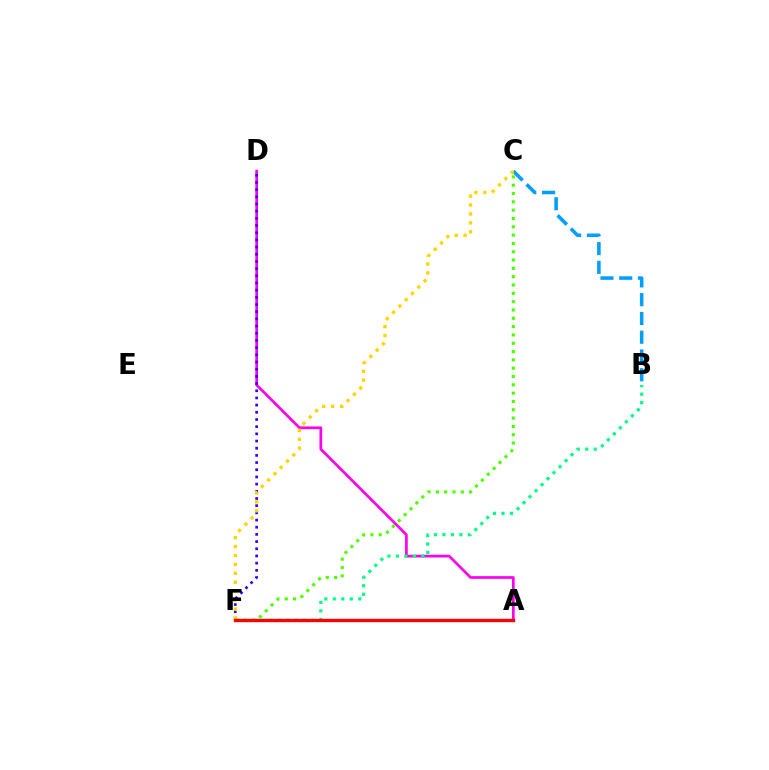{('A', 'D'): [{'color': '#ff00ed', 'line_style': 'solid', 'thickness': 1.96}], ('B', 'C'): [{'color': '#009eff', 'line_style': 'dashed', 'thickness': 2.55}], ('D', 'F'): [{'color': '#3700ff', 'line_style': 'dotted', 'thickness': 1.95}], ('B', 'F'): [{'color': '#00ff86', 'line_style': 'dotted', 'thickness': 2.31}], ('C', 'F'): [{'color': '#ffd500', 'line_style': 'dotted', 'thickness': 2.42}, {'color': '#4fff00', 'line_style': 'dotted', 'thickness': 2.26}], ('A', 'F'): [{'color': '#ff0000', 'line_style': 'solid', 'thickness': 2.41}]}